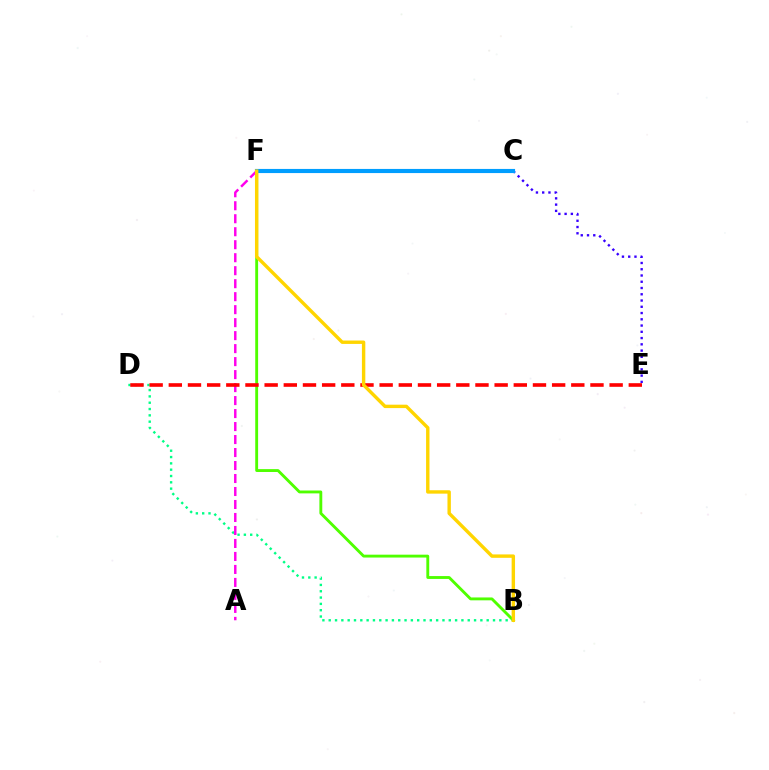{('B', 'F'): [{'color': '#4fff00', 'line_style': 'solid', 'thickness': 2.07}, {'color': '#ffd500', 'line_style': 'solid', 'thickness': 2.45}], ('C', 'E'): [{'color': '#3700ff', 'line_style': 'dotted', 'thickness': 1.7}], ('B', 'D'): [{'color': '#00ff86', 'line_style': 'dotted', 'thickness': 1.72}], ('A', 'F'): [{'color': '#ff00ed', 'line_style': 'dashed', 'thickness': 1.76}], ('C', 'F'): [{'color': '#009eff', 'line_style': 'solid', 'thickness': 2.98}], ('D', 'E'): [{'color': '#ff0000', 'line_style': 'dashed', 'thickness': 2.6}]}